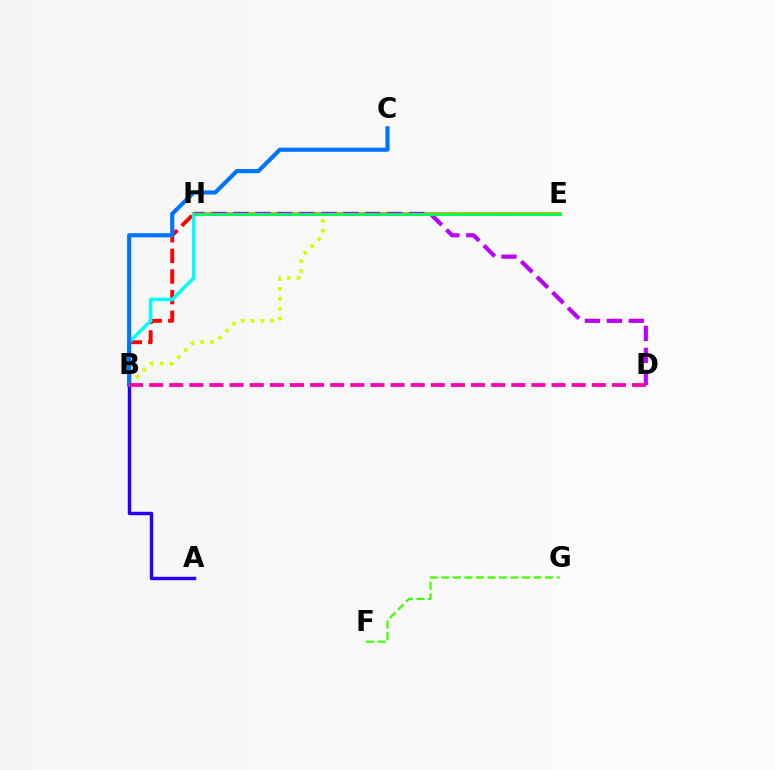{('B', 'E'): [{'color': '#d1ff00', 'line_style': 'dotted', 'thickness': 2.68}], ('B', 'H'): [{'color': '#ff0000', 'line_style': 'dashed', 'thickness': 2.8}, {'color': '#00fff6', 'line_style': 'solid', 'thickness': 2.53}], ('E', 'H'): [{'color': '#ff9400', 'line_style': 'solid', 'thickness': 2.71}, {'color': '#00ff5c', 'line_style': 'solid', 'thickness': 2.12}], ('A', 'B'): [{'color': '#2500ff', 'line_style': 'solid', 'thickness': 2.46}], ('F', 'G'): [{'color': '#3dff00', 'line_style': 'dashed', 'thickness': 1.57}], ('B', 'C'): [{'color': '#0074ff', 'line_style': 'solid', 'thickness': 2.98}], ('D', 'H'): [{'color': '#b900ff', 'line_style': 'dashed', 'thickness': 2.99}], ('B', 'D'): [{'color': '#ff00ac', 'line_style': 'dashed', 'thickness': 2.73}]}